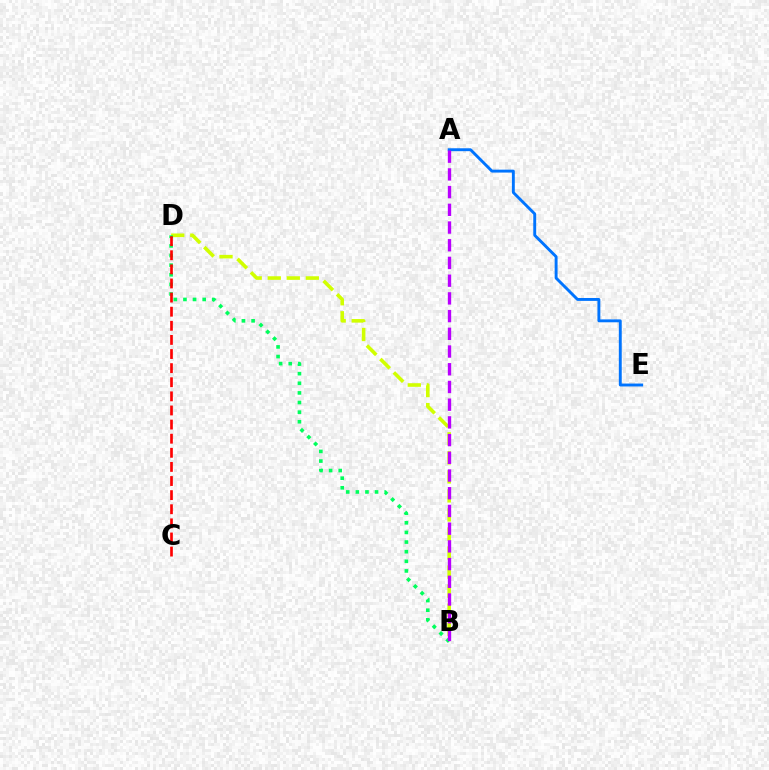{('A', 'E'): [{'color': '#0074ff', 'line_style': 'solid', 'thickness': 2.09}], ('B', 'D'): [{'color': '#d1ff00', 'line_style': 'dashed', 'thickness': 2.59}, {'color': '#00ff5c', 'line_style': 'dotted', 'thickness': 2.62}], ('A', 'B'): [{'color': '#b900ff', 'line_style': 'dashed', 'thickness': 2.41}], ('C', 'D'): [{'color': '#ff0000', 'line_style': 'dashed', 'thickness': 1.92}]}